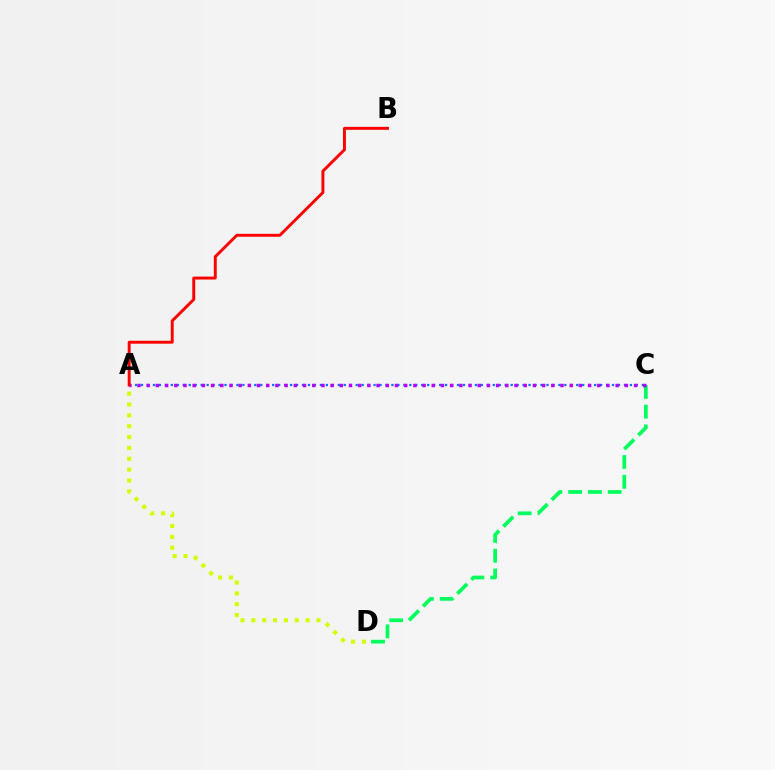{('C', 'D'): [{'color': '#00ff5c', 'line_style': 'dashed', 'thickness': 2.69}], ('A', 'C'): [{'color': '#0074ff', 'line_style': 'dotted', 'thickness': 1.62}, {'color': '#b900ff', 'line_style': 'dotted', 'thickness': 2.5}], ('A', 'B'): [{'color': '#ff0000', 'line_style': 'solid', 'thickness': 2.11}], ('A', 'D'): [{'color': '#d1ff00', 'line_style': 'dotted', 'thickness': 2.95}]}